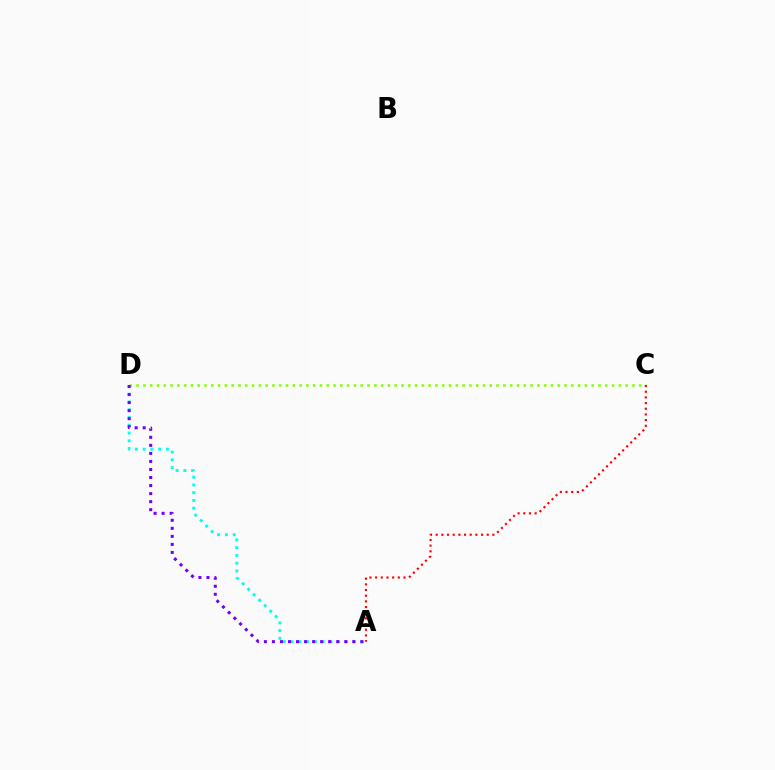{('C', 'D'): [{'color': '#84ff00', 'line_style': 'dotted', 'thickness': 1.85}], ('A', 'D'): [{'color': '#00fff6', 'line_style': 'dotted', 'thickness': 2.11}, {'color': '#7200ff', 'line_style': 'dotted', 'thickness': 2.18}], ('A', 'C'): [{'color': '#ff0000', 'line_style': 'dotted', 'thickness': 1.54}]}